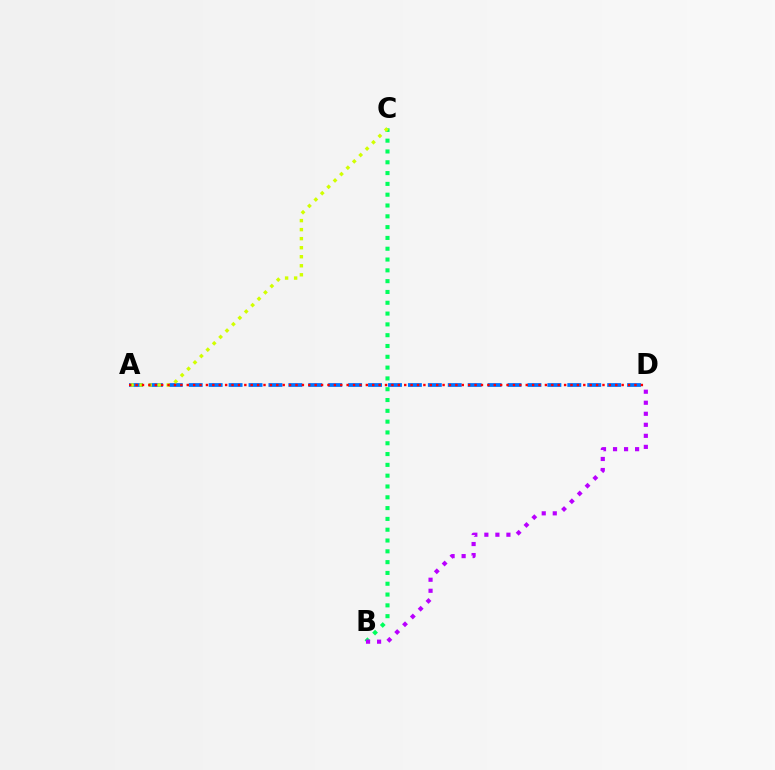{('A', 'D'): [{'color': '#0074ff', 'line_style': 'dashed', 'thickness': 2.71}, {'color': '#ff0000', 'line_style': 'dotted', 'thickness': 1.74}], ('B', 'C'): [{'color': '#00ff5c', 'line_style': 'dotted', 'thickness': 2.94}], ('B', 'D'): [{'color': '#b900ff', 'line_style': 'dotted', 'thickness': 3.0}], ('A', 'C'): [{'color': '#d1ff00', 'line_style': 'dotted', 'thickness': 2.45}]}